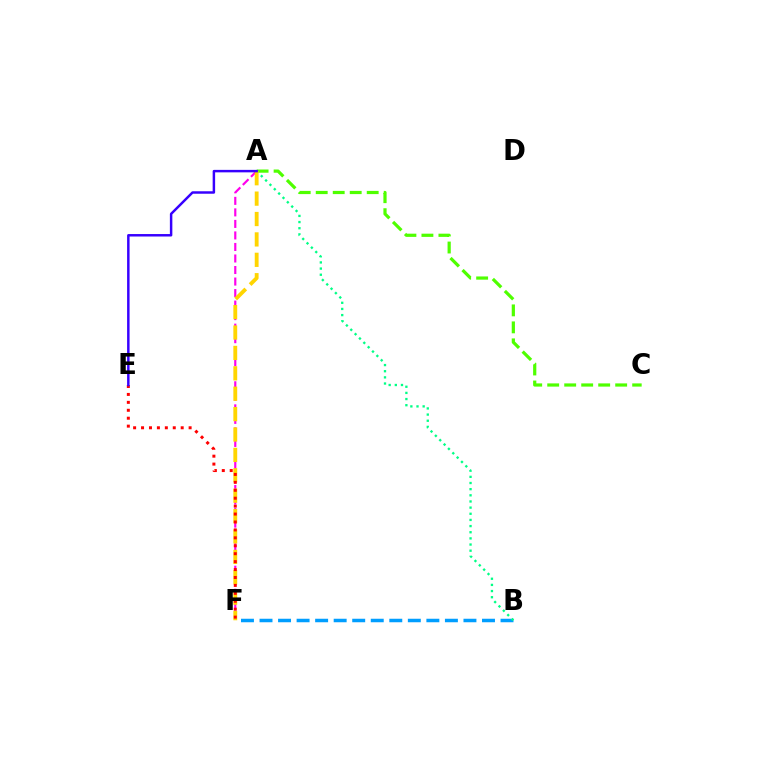{('B', 'F'): [{'color': '#009eff', 'line_style': 'dashed', 'thickness': 2.52}], ('A', 'F'): [{'color': '#ff00ed', 'line_style': 'dashed', 'thickness': 1.57}, {'color': '#ffd500', 'line_style': 'dashed', 'thickness': 2.77}], ('A', 'B'): [{'color': '#00ff86', 'line_style': 'dotted', 'thickness': 1.67}], ('A', 'C'): [{'color': '#4fff00', 'line_style': 'dashed', 'thickness': 2.31}], ('E', 'F'): [{'color': '#ff0000', 'line_style': 'dotted', 'thickness': 2.15}], ('A', 'E'): [{'color': '#3700ff', 'line_style': 'solid', 'thickness': 1.78}]}